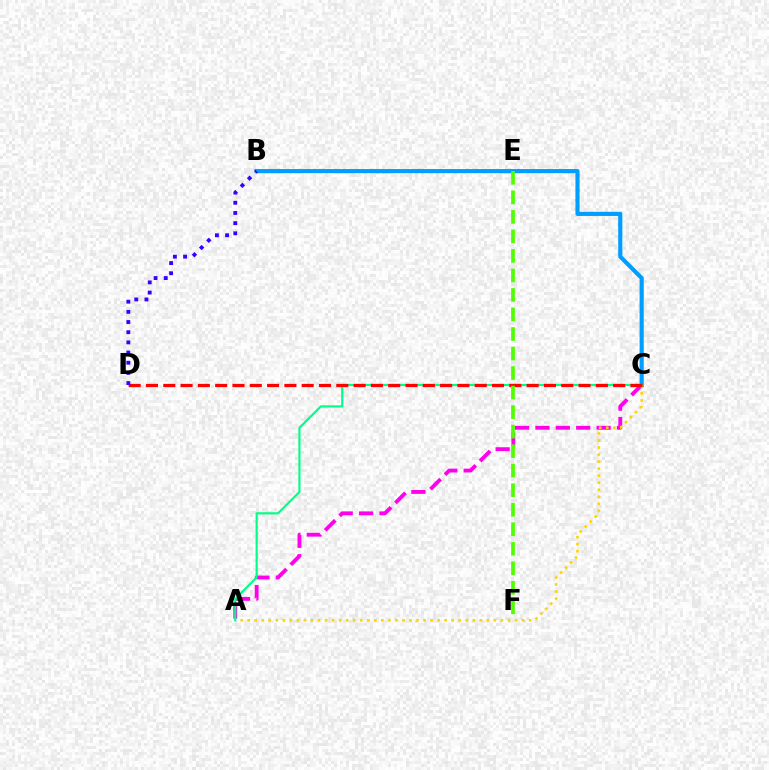{('A', 'C'): [{'color': '#ff00ed', 'line_style': 'dashed', 'thickness': 2.77}, {'color': '#ffd500', 'line_style': 'dotted', 'thickness': 1.91}, {'color': '#00ff86', 'line_style': 'solid', 'thickness': 1.56}], ('B', 'C'): [{'color': '#009eff', 'line_style': 'solid', 'thickness': 2.98}], ('C', 'D'): [{'color': '#ff0000', 'line_style': 'dashed', 'thickness': 2.35}], ('E', 'F'): [{'color': '#4fff00', 'line_style': 'dashed', 'thickness': 2.65}], ('B', 'D'): [{'color': '#3700ff', 'line_style': 'dotted', 'thickness': 2.76}]}